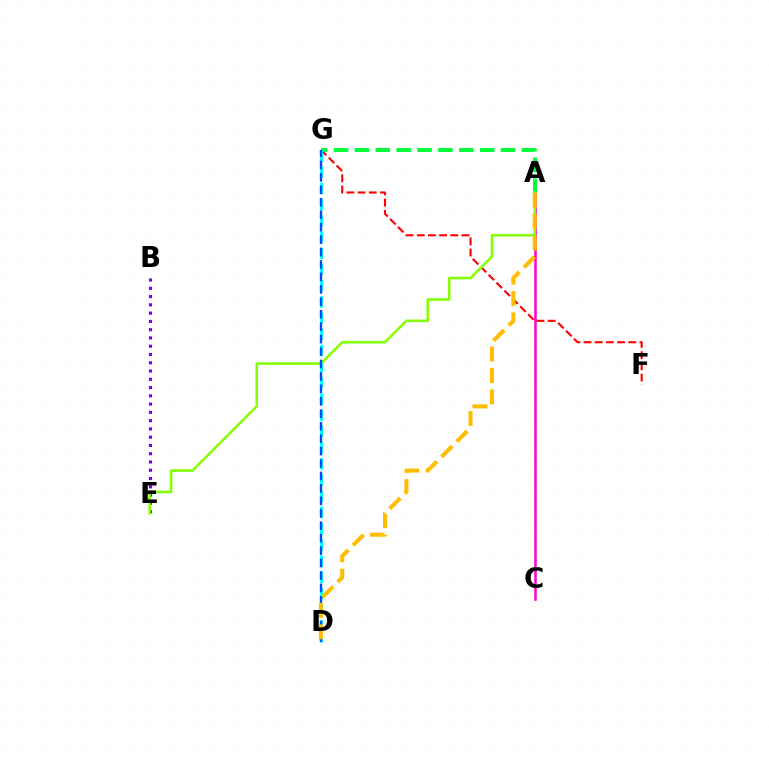{('B', 'E'): [{'color': '#7200ff', 'line_style': 'dotted', 'thickness': 2.25}], ('A', 'C'): [{'color': '#ff00cf', 'line_style': 'solid', 'thickness': 1.82}], ('F', 'G'): [{'color': '#ff0000', 'line_style': 'dashed', 'thickness': 1.52}], ('A', 'G'): [{'color': '#00ff39', 'line_style': 'dashed', 'thickness': 2.84}], ('D', 'G'): [{'color': '#00fff6', 'line_style': 'dashed', 'thickness': 2.2}, {'color': '#004bff', 'line_style': 'dashed', 'thickness': 1.69}], ('A', 'E'): [{'color': '#84ff00', 'line_style': 'solid', 'thickness': 1.82}], ('A', 'D'): [{'color': '#ffbd00', 'line_style': 'dashed', 'thickness': 2.92}]}